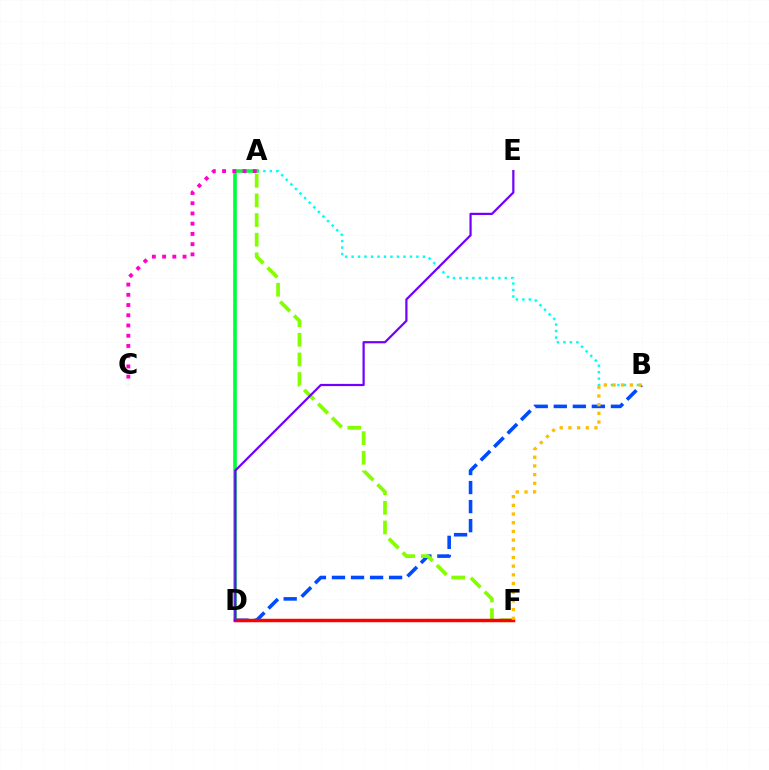{('B', 'D'): [{'color': '#004bff', 'line_style': 'dashed', 'thickness': 2.59}], ('A', 'B'): [{'color': '#00fff6', 'line_style': 'dotted', 'thickness': 1.76}], ('A', 'F'): [{'color': '#84ff00', 'line_style': 'dashed', 'thickness': 2.67}], ('A', 'D'): [{'color': '#00ff39', 'line_style': 'solid', 'thickness': 2.61}], ('D', 'F'): [{'color': '#ff0000', 'line_style': 'solid', 'thickness': 2.49}], ('A', 'C'): [{'color': '#ff00cf', 'line_style': 'dotted', 'thickness': 2.78}], ('B', 'F'): [{'color': '#ffbd00', 'line_style': 'dotted', 'thickness': 2.36}], ('D', 'E'): [{'color': '#7200ff', 'line_style': 'solid', 'thickness': 1.6}]}